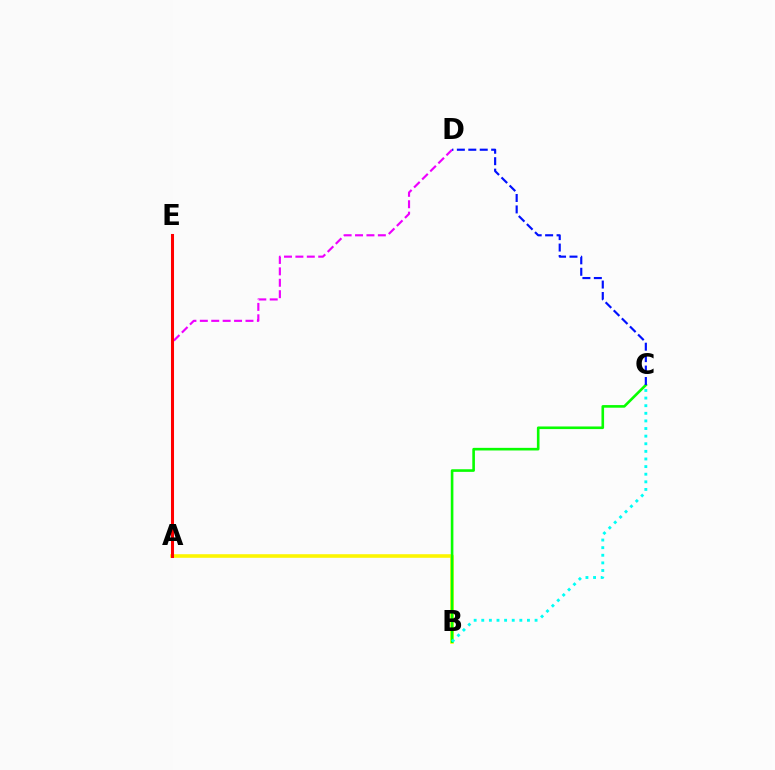{('A', 'B'): [{'color': '#fcf500', 'line_style': 'solid', 'thickness': 2.58}], ('B', 'C'): [{'color': '#08ff00', 'line_style': 'solid', 'thickness': 1.89}, {'color': '#00fff6', 'line_style': 'dotted', 'thickness': 2.07}], ('A', 'D'): [{'color': '#ee00ff', 'line_style': 'dashed', 'thickness': 1.55}], ('C', 'D'): [{'color': '#0010ff', 'line_style': 'dashed', 'thickness': 1.55}], ('A', 'E'): [{'color': '#ff0000', 'line_style': 'solid', 'thickness': 2.19}]}